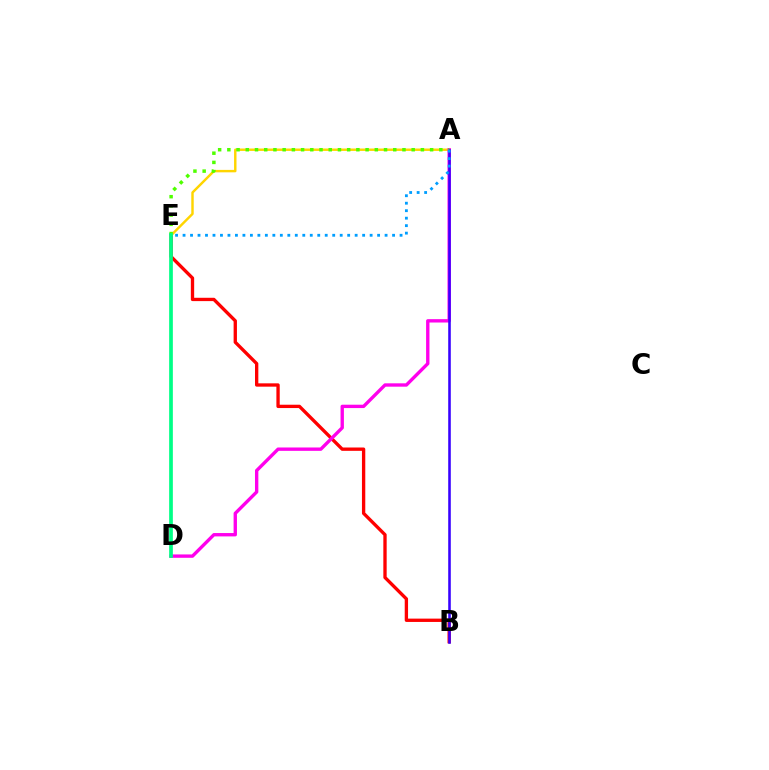{('B', 'E'): [{'color': '#ff0000', 'line_style': 'solid', 'thickness': 2.4}], ('A', 'E'): [{'color': '#ffd500', 'line_style': 'solid', 'thickness': 1.75}, {'color': '#4fff00', 'line_style': 'dotted', 'thickness': 2.5}, {'color': '#009eff', 'line_style': 'dotted', 'thickness': 2.03}], ('A', 'D'): [{'color': '#ff00ed', 'line_style': 'solid', 'thickness': 2.42}], ('A', 'B'): [{'color': '#3700ff', 'line_style': 'solid', 'thickness': 1.85}], ('D', 'E'): [{'color': '#00ff86', 'line_style': 'solid', 'thickness': 2.67}]}